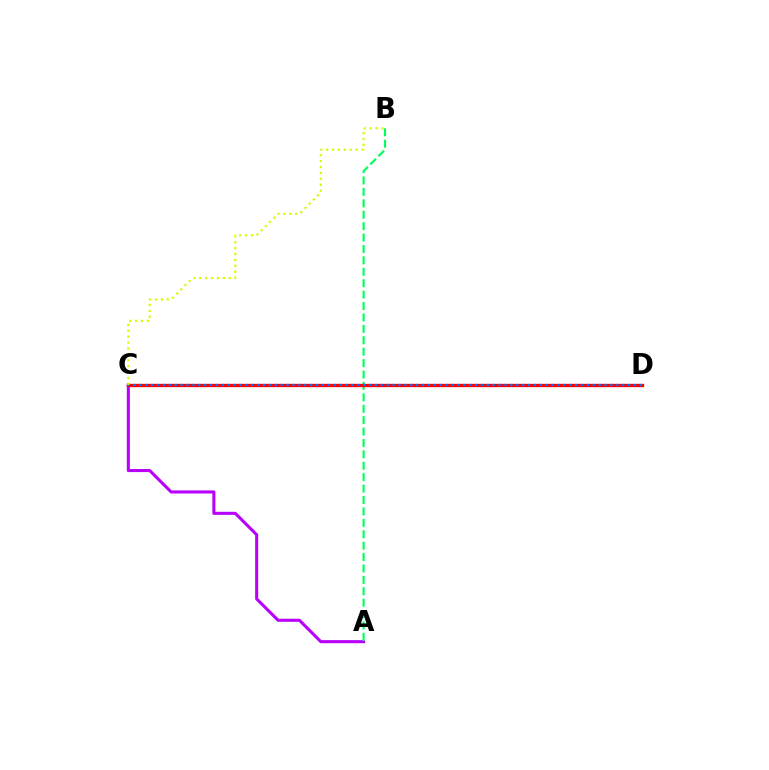{('A', 'C'): [{'color': '#b900ff', 'line_style': 'solid', 'thickness': 2.2}], ('A', 'B'): [{'color': '#00ff5c', 'line_style': 'dashed', 'thickness': 1.55}], ('C', 'D'): [{'color': '#ff0000', 'line_style': 'solid', 'thickness': 2.39}, {'color': '#0074ff', 'line_style': 'dotted', 'thickness': 1.6}], ('B', 'C'): [{'color': '#d1ff00', 'line_style': 'dotted', 'thickness': 1.6}]}